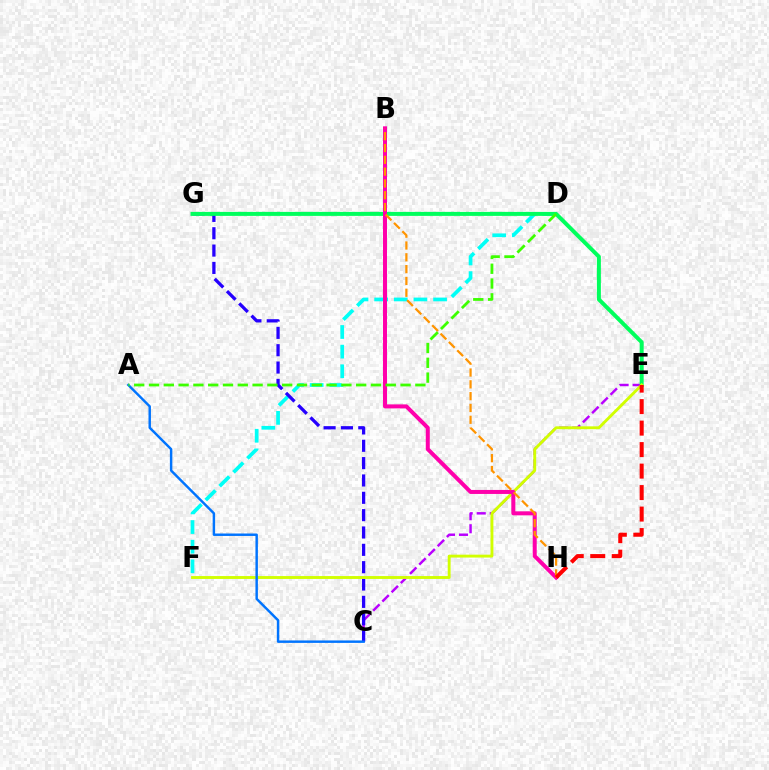{('D', 'F'): [{'color': '#00fff6', 'line_style': 'dashed', 'thickness': 2.67}], ('C', 'E'): [{'color': '#b900ff', 'line_style': 'dashed', 'thickness': 1.77}], ('C', 'G'): [{'color': '#2500ff', 'line_style': 'dashed', 'thickness': 2.36}], ('E', 'G'): [{'color': '#00ff5c', 'line_style': 'solid', 'thickness': 2.87}], ('E', 'F'): [{'color': '#d1ff00', 'line_style': 'solid', 'thickness': 2.08}], ('B', 'H'): [{'color': '#ff00ac', 'line_style': 'solid', 'thickness': 2.88}, {'color': '#ff9400', 'line_style': 'dashed', 'thickness': 1.61}], ('A', 'C'): [{'color': '#0074ff', 'line_style': 'solid', 'thickness': 1.76}], ('E', 'H'): [{'color': '#ff0000', 'line_style': 'dashed', 'thickness': 2.92}], ('A', 'D'): [{'color': '#3dff00', 'line_style': 'dashed', 'thickness': 2.01}]}